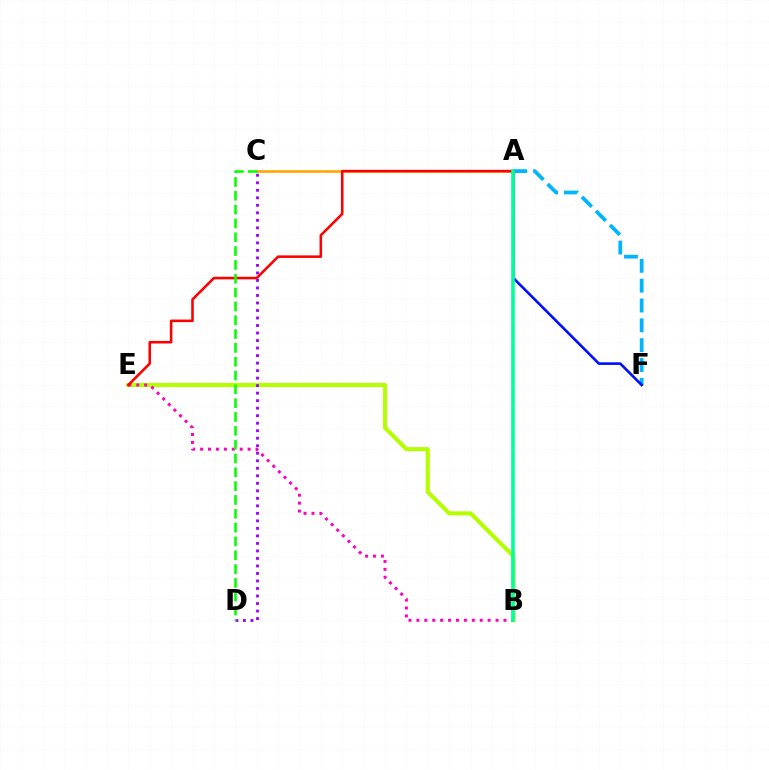{('B', 'E'): [{'color': '#b3ff00', 'line_style': 'solid', 'thickness': 2.93}, {'color': '#ff00bd', 'line_style': 'dotted', 'thickness': 2.15}], ('A', 'F'): [{'color': '#00b5ff', 'line_style': 'dashed', 'thickness': 2.69}, {'color': '#0010ff', 'line_style': 'solid', 'thickness': 1.9}], ('A', 'C'): [{'color': '#ffa500', 'line_style': 'solid', 'thickness': 1.88}], ('A', 'E'): [{'color': '#ff0000', 'line_style': 'solid', 'thickness': 1.85}], ('C', 'D'): [{'color': '#9b00ff', 'line_style': 'dotted', 'thickness': 2.04}, {'color': '#08ff00', 'line_style': 'dashed', 'thickness': 1.88}], ('A', 'B'): [{'color': '#00ff9d', 'line_style': 'solid', 'thickness': 2.6}]}